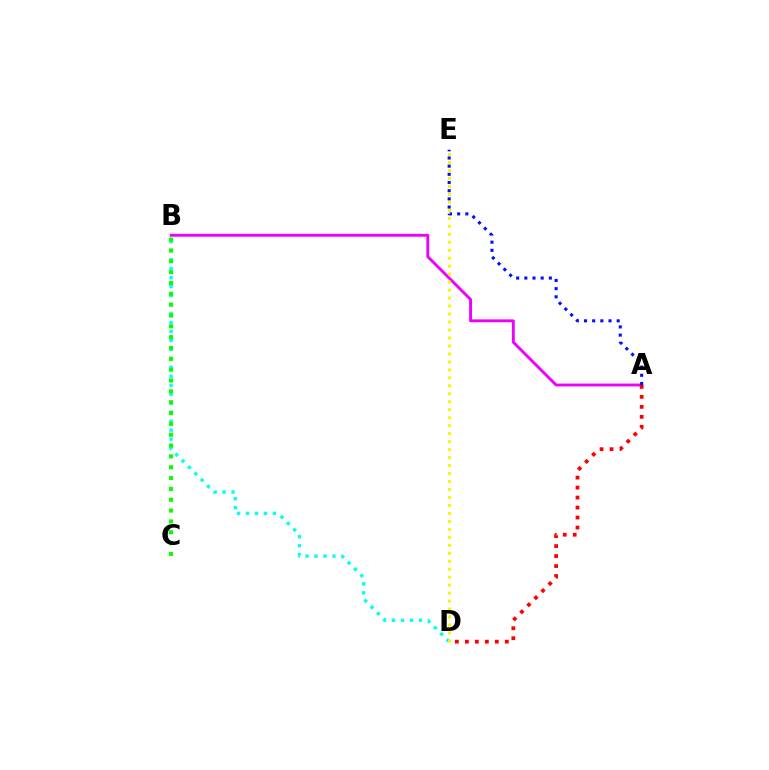{('B', 'D'): [{'color': '#00fff6', 'line_style': 'dotted', 'thickness': 2.44}], ('A', 'B'): [{'color': '#ee00ff', 'line_style': 'solid', 'thickness': 2.08}], ('D', 'E'): [{'color': '#fcf500', 'line_style': 'dotted', 'thickness': 2.17}], ('A', 'D'): [{'color': '#ff0000', 'line_style': 'dotted', 'thickness': 2.71}], ('A', 'E'): [{'color': '#0010ff', 'line_style': 'dotted', 'thickness': 2.22}], ('B', 'C'): [{'color': '#08ff00', 'line_style': 'dotted', 'thickness': 2.94}]}